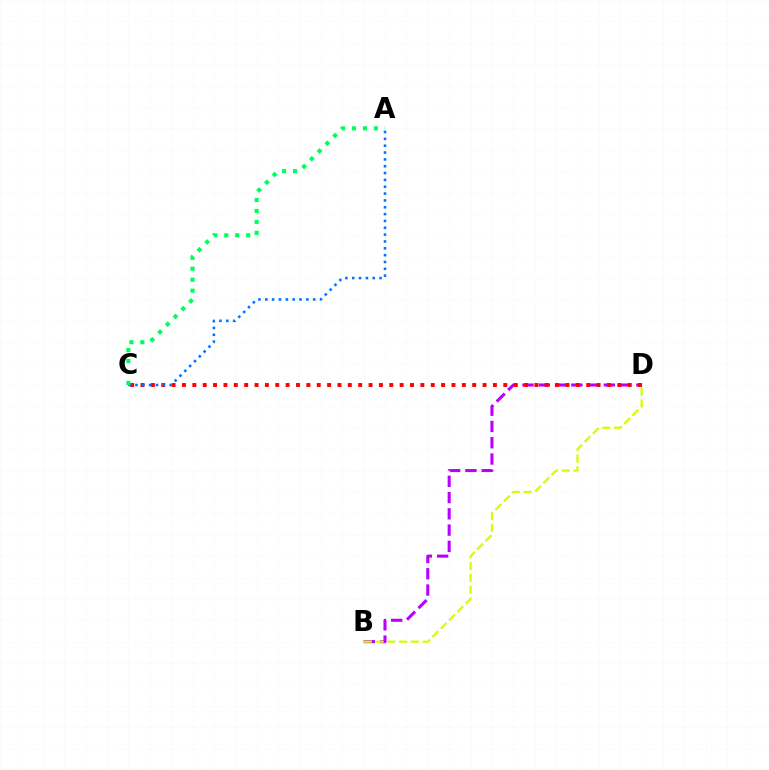{('B', 'D'): [{'color': '#b900ff', 'line_style': 'dashed', 'thickness': 2.21}, {'color': '#d1ff00', 'line_style': 'dashed', 'thickness': 1.6}], ('C', 'D'): [{'color': '#ff0000', 'line_style': 'dotted', 'thickness': 2.82}], ('A', 'C'): [{'color': '#0074ff', 'line_style': 'dotted', 'thickness': 1.86}, {'color': '#00ff5c', 'line_style': 'dotted', 'thickness': 2.97}]}